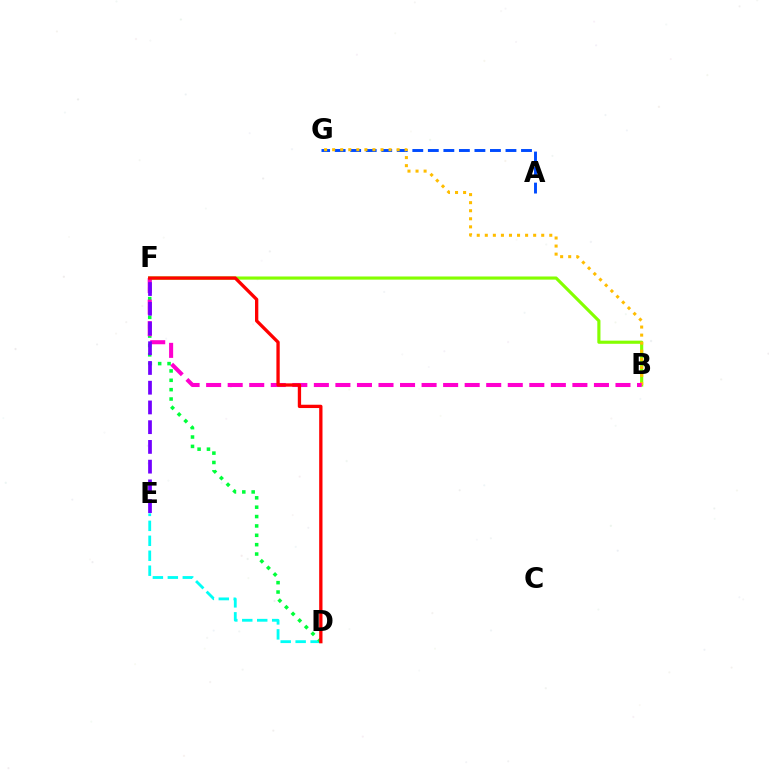{('A', 'G'): [{'color': '#004bff', 'line_style': 'dashed', 'thickness': 2.11}], ('D', 'E'): [{'color': '#00fff6', 'line_style': 'dashed', 'thickness': 2.03}], ('B', 'F'): [{'color': '#84ff00', 'line_style': 'solid', 'thickness': 2.26}, {'color': '#ff00cf', 'line_style': 'dashed', 'thickness': 2.93}], ('B', 'G'): [{'color': '#ffbd00', 'line_style': 'dotted', 'thickness': 2.19}], ('D', 'F'): [{'color': '#00ff39', 'line_style': 'dotted', 'thickness': 2.55}, {'color': '#ff0000', 'line_style': 'solid', 'thickness': 2.38}], ('E', 'F'): [{'color': '#7200ff', 'line_style': 'dashed', 'thickness': 2.68}]}